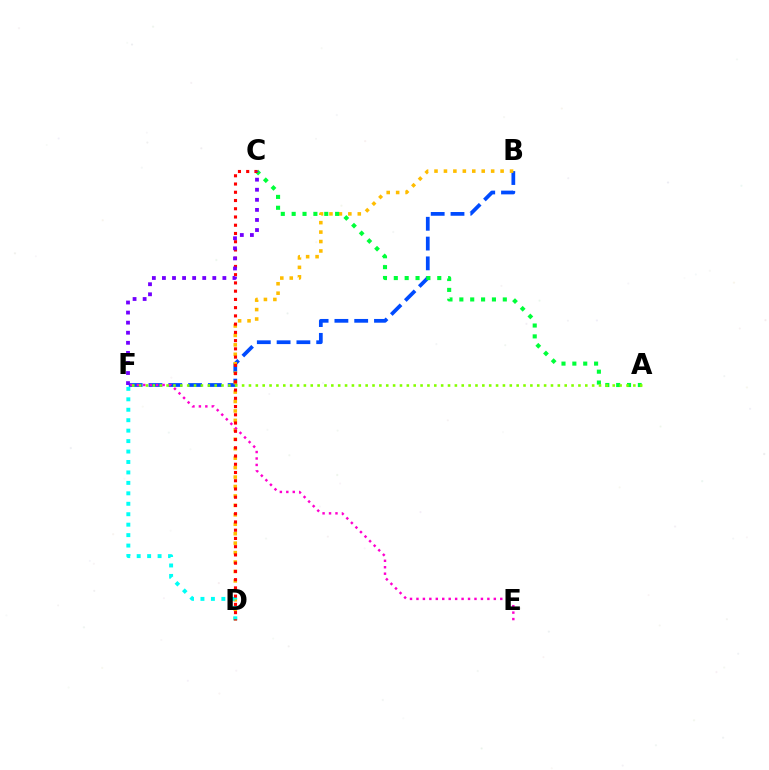{('B', 'F'): [{'color': '#004bff', 'line_style': 'dashed', 'thickness': 2.69}], ('B', 'D'): [{'color': '#ffbd00', 'line_style': 'dotted', 'thickness': 2.57}], ('D', 'F'): [{'color': '#00fff6', 'line_style': 'dotted', 'thickness': 2.84}], ('A', 'C'): [{'color': '#00ff39', 'line_style': 'dotted', 'thickness': 2.95}], ('C', 'D'): [{'color': '#ff0000', 'line_style': 'dotted', 'thickness': 2.24}], ('E', 'F'): [{'color': '#ff00cf', 'line_style': 'dotted', 'thickness': 1.75}], ('A', 'F'): [{'color': '#84ff00', 'line_style': 'dotted', 'thickness': 1.86}], ('C', 'F'): [{'color': '#7200ff', 'line_style': 'dotted', 'thickness': 2.74}]}